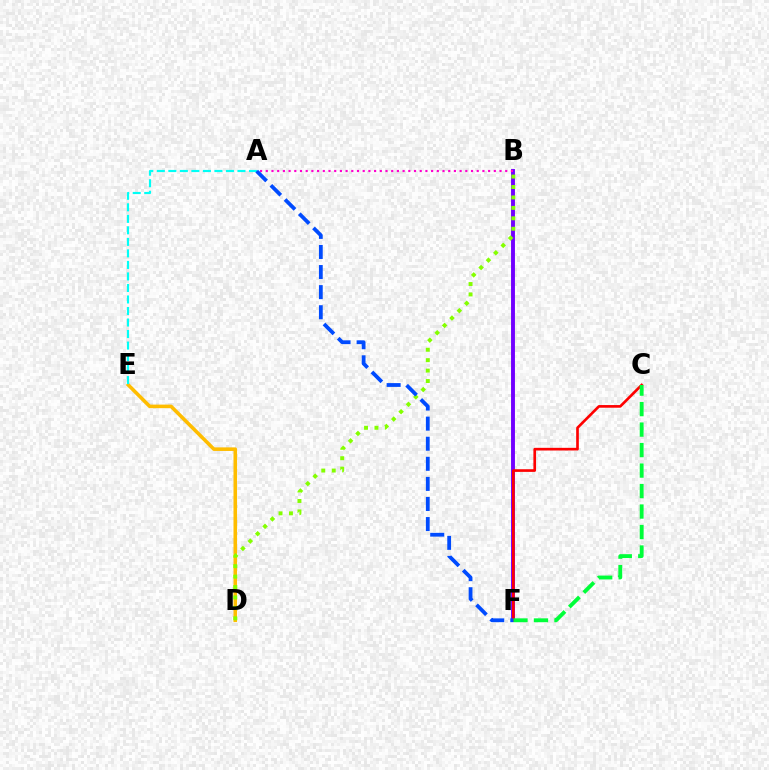{('B', 'F'): [{'color': '#7200ff', 'line_style': 'solid', 'thickness': 2.81}], ('D', 'E'): [{'color': '#ffbd00', 'line_style': 'solid', 'thickness': 2.57}], ('B', 'D'): [{'color': '#84ff00', 'line_style': 'dotted', 'thickness': 2.83}], ('C', 'F'): [{'color': '#ff0000', 'line_style': 'solid', 'thickness': 1.91}, {'color': '#00ff39', 'line_style': 'dashed', 'thickness': 2.78}], ('A', 'B'): [{'color': '#ff00cf', 'line_style': 'dotted', 'thickness': 1.55}], ('A', 'E'): [{'color': '#00fff6', 'line_style': 'dashed', 'thickness': 1.57}], ('A', 'F'): [{'color': '#004bff', 'line_style': 'dashed', 'thickness': 2.73}]}